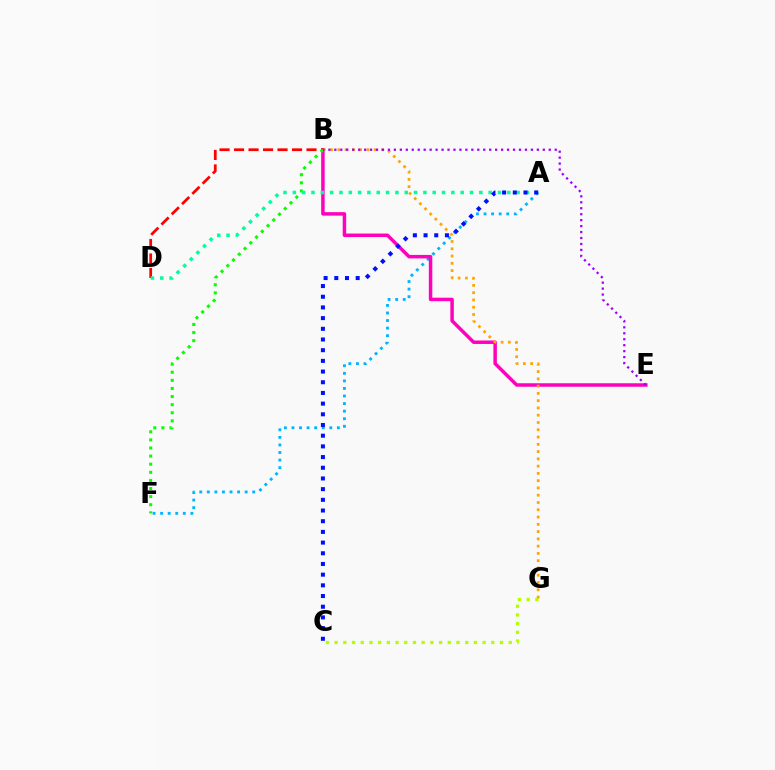{('A', 'F'): [{'color': '#00b5ff', 'line_style': 'dotted', 'thickness': 2.06}], ('B', 'E'): [{'color': '#ff00bd', 'line_style': 'solid', 'thickness': 2.5}, {'color': '#9b00ff', 'line_style': 'dotted', 'thickness': 1.62}], ('B', 'D'): [{'color': '#ff0000', 'line_style': 'dashed', 'thickness': 1.97}], ('B', 'F'): [{'color': '#08ff00', 'line_style': 'dotted', 'thickness': 2.2}], ('A', 'D'): [{'color': '#00ff9d', 'line_style': 'dotted', 'thickness': 2.53}], ('A', 'C'): [{'color': '#0010ff', 'line_style': 'dotted', 'thickness': 2.9}], ('C', 'G'): [{'color': '#b3ff00', 'line_style': 'dotted', 'thickness': 2.37}], ('B', 'G'): [{'color': '#ffa500', 'line_style': 'dotted', 'thickness': 1.98}]}